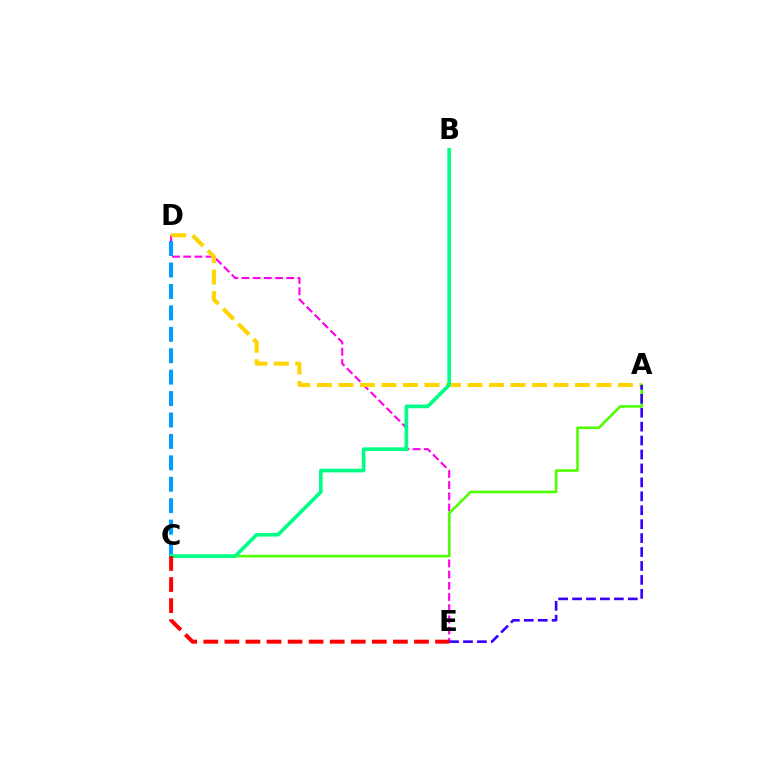{('D', 'E'): [{'color': '#ff00ed', 'line_style': 'dashed', 'thickness': 1.52}], ('A', 'D'): [{'color': '#ffd500', 'line_style': 'dashed', 'thickness': 2.92}], ('A', 'C'): [{'color': '#4fff00', 'line_style': 'solid', 'thickness': 1.86}], ('C', 'D'): [{'color': '#009eff', 'line_style': 'dashed', 'thickness': 2.91}], ('A', 'E'): [{'color': '#3700ff', 'line_style': 'dashed', 'thickness': 1.89}], ('B', 'C'): [{'color': '#00ff86', 'line_style': 'solid', 'thickness': 2.64}], ('C', 'E'): [{'color': '#ff0000', 'line_style': 'dashed', 'thickness': 2.86}]}